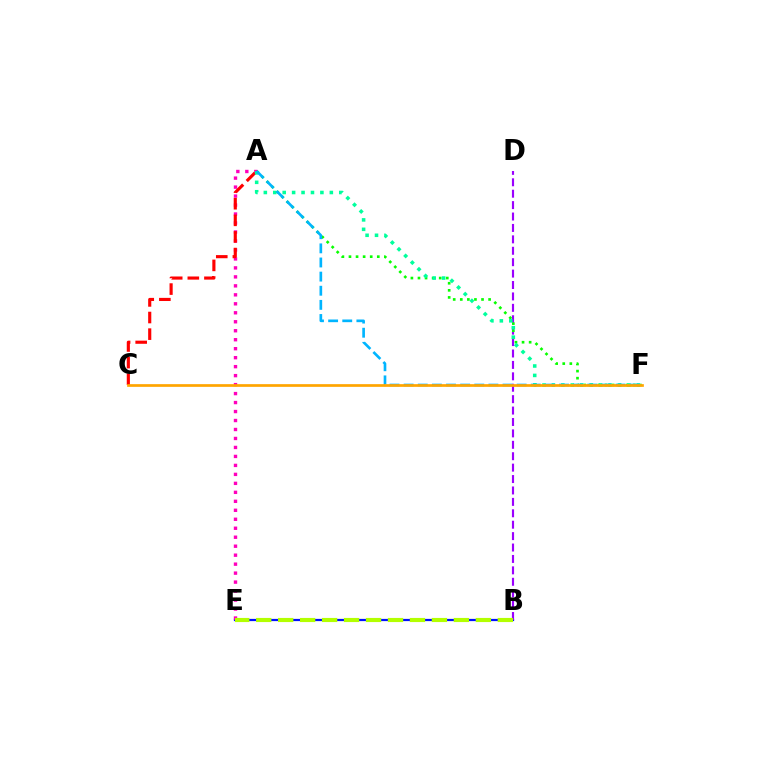{('B', 'E'): [{'color': '#0010ff', 'line_style': 'solid', 'thickness': 1.6}, {'color': '#b3ff00', 'line_style': 'dashed', 'thickness': 2.98}], ('B', 'D'): [{'color': '#9b00ff', 'line_style': 'dashed', 'thickness': 1.55}], ('A', 'E'): [{'color': '#ff00bd', 'line_style': 'dotted', 'thickness': 2.44}], ('A', 'C'): [{'color': '#ff0000', 'line_style': 'dashed', 'thickness': 2.26}], ('A', 'F'): [{'color': '#08ff00', 'line_style': 'dotted', 'thickness': 1.92}, {'color': '#00ff9d', 'line_style': 'dotted', 'thickness': 2.56}, {'color': '#00b5ff', 'line_style': 'dashed', 'thickness': 1.92}], ('C', 'F'): [{'color': '#ffa500', 'line_style': 'solid', 'thickness': 1.95}]}